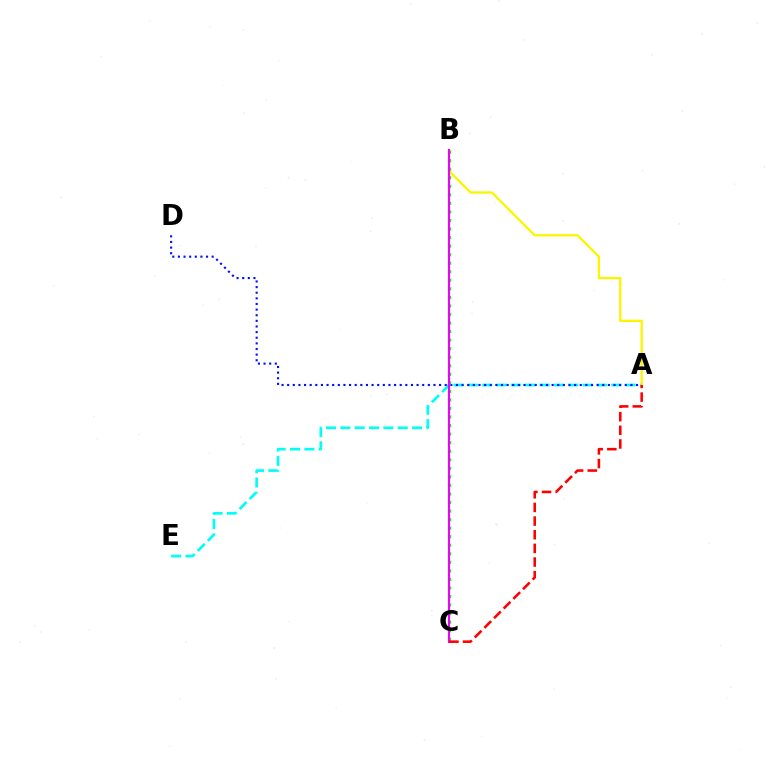{('A', 'E'): [{'color': '#00fff6', 'line_style': 'dashed', 'thickness': 1.95}], ('A', 'B'): [{'color': '#fcf500', 'line_style': 'solid', 'thickness': 1.66}], ('A', 'D'): [{'color': '#0010ff', 'line_style': 'dotted', 'thickness': 1.53}], ('B', 'C'): [{'color': '#08ff00', 'line_style': 'dotted', 'thickness': 2.32}, {'color': '#ee00ff', 'line_style': 'solid', 'thickness': 1.53}], ('A', 'C'): [{'color': '#ff0000', 'line_style': 'dashed', 'thickness': 1.85}]}